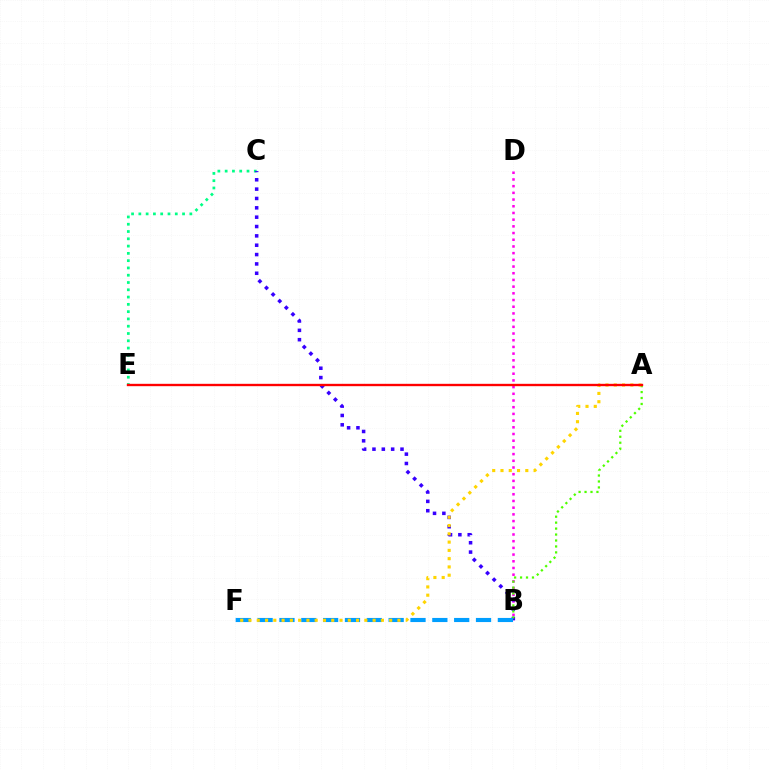{('B', 'D'): [{'color': '#ff00ed', 'line_style': 'dotted', 'thickness': 1.82}], ('C', 'E'): [{'color': '#00ff86', 'line_style': 'dotted', 'thickness': 1.98}], ('B', 'C'): [{'color': '#3700ff', 'line_style': 'dotted', 'thickness': 2.54}], ('A', 'B'): [{'color': '#4fff00', 'line_style': 'dotted', 'thickness': 1.62}], ('B', 'F'): [{'color': '#009eff', 'line_style': 'dashed', 'thickness': 2.97}], ('A', 'F'): [{'color': '#ffd500', 'line_style': 'dotted', 'thickness': 2.25}], ('A', 'E'): [{'color': '#ff0000', 'line_style': 'solid', 'thickness': 1.7}]}